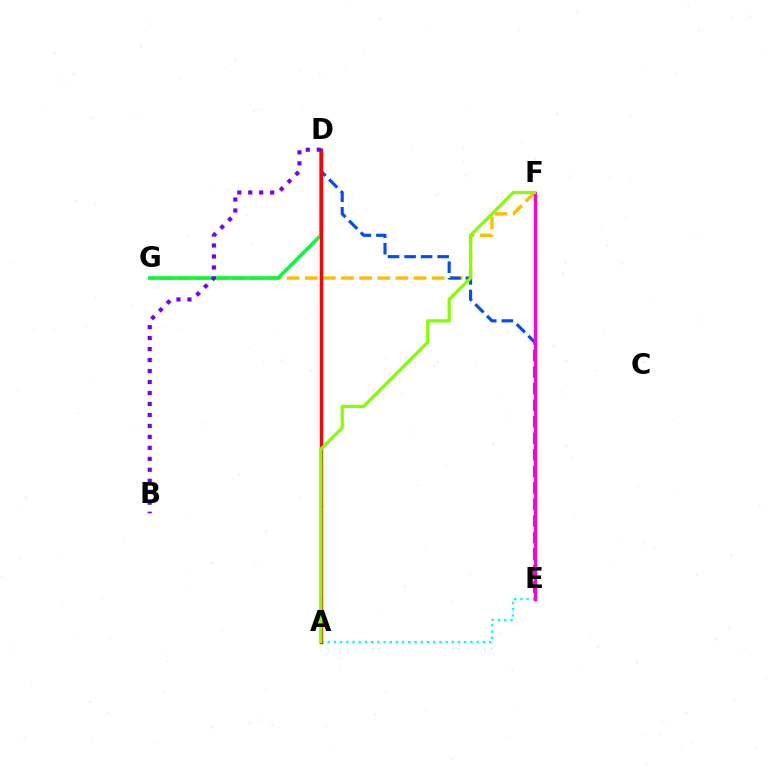{('F', 'G'): [{'color': '#ffbd00', 'line_style': 'dashed', 'thickness': 2.46}], ('D', 'E'): [{'color': '#004bff', 'line_style': 'dashed', 'thickness': 2.25}], ('A', 'E'): [{'color': '#00fff6', 'line_style': 'dotted', 'thickness': 1.69}], ('D', 'G'): [{'color': '#00ff39', 'line_style': 'solid', 'thickness': 2.58}], ('A', 'D'): [{'color': '#ff0000', 'line_style': 'solid', 'thickness': 2.46}], ('E', 'F'): [{'color': '#ff00cf', 'line_style': 'solid', 'thickness': 2.41}], ('B', 'D'): [{'color': '#7200ff', 'line_style': 'dotted', 'thickness': 2.98}], ('A', 'F'): [{'color': '#84ff00', 'line_style': 'solid', 'thickness': 2.31}]}